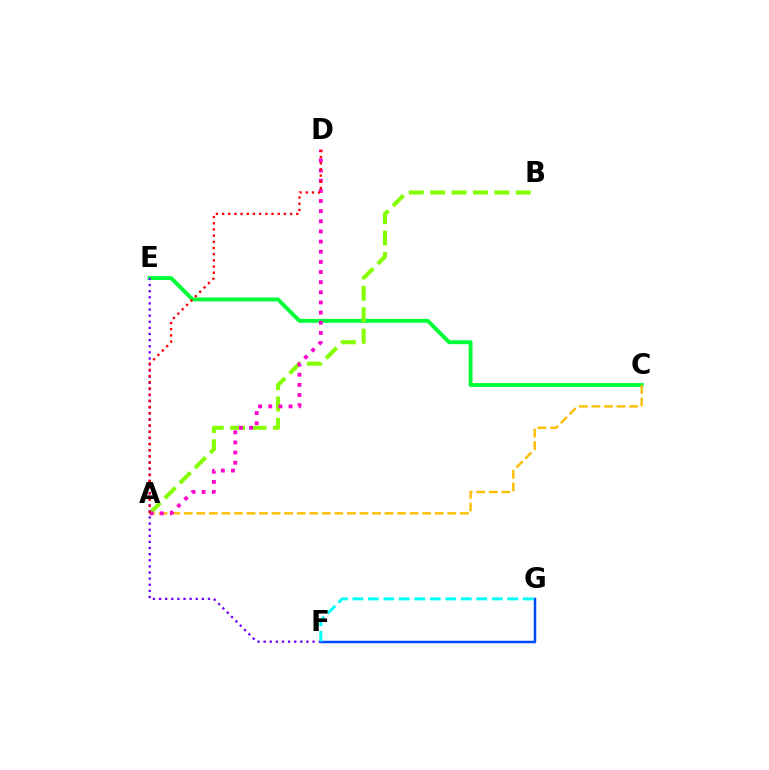{('C', 'E'): [{'color': '#00ff39', 'line_style': 'solid', 'thickness': 2.82}], ('A', 'C'): [{'color': '#ffbd00', 'line_style': 'dashed', 'thickness': 1.71}], ('F', 'G'): [{'color': '#004bff', 'line_style': 'solid', 'thickness': 1.79}, {'color': '#00fff6', 'line_style': 'dashed', 'thickness': 2.1}], ('A', 'B'): [{'color': '#84ff00', 'line_style': 'dashed', 'thickness': 2.91}], ('A', 'D'): [{'color': '#ff00cf', 'line_style': 'dotted', 'thickness': 2.76}, {'color': '#ff0000', 'line_style': 'dotted', 'thickness': 1.68}], ('E', 'F'): [{'color': '#7200ff', 'line_style': 'dotted', 'thickness': 1.66}]}